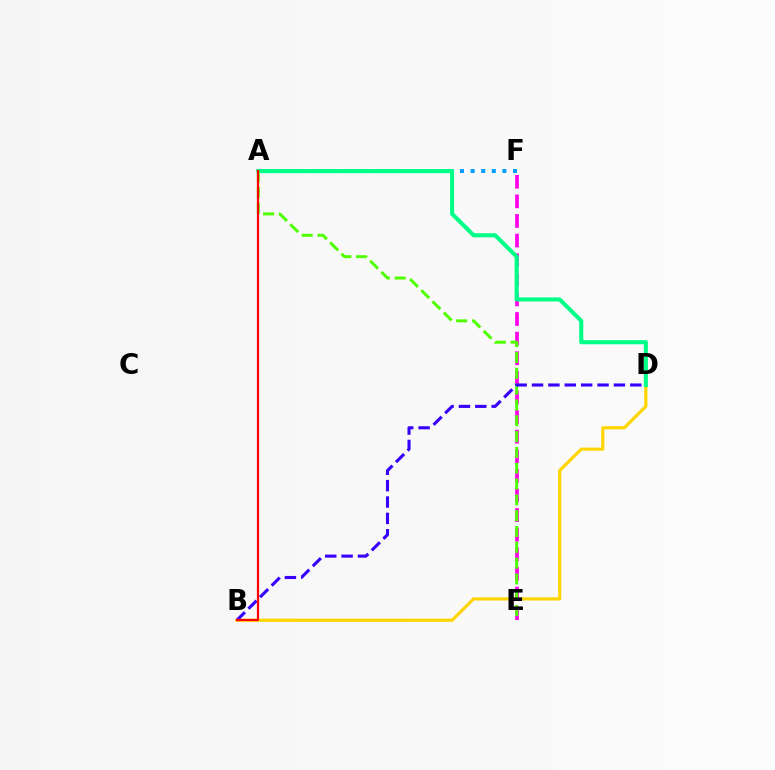{('B', 'D'): [{'color': '#ffd500', 'line_style': 'solid', 'thickness': 2.29}, {'color': '#3700ff', 'line_style': 'dashed', 'thickness': 2.23}], ('E', 'F'): [{'color': '#ff00ed', 'line_style': 'dashed', 'thickness': 2.66}], ('A', 'F'): [{'color': '#009eff', 'line_style': 'dotted', 'thickness': 2.88}], ('A', 'D'): [{'color': '#00ff86', 'line_style': 'solid', 'thickness': 2.94}], ('A', 'E'): [{'color': '#4fff00', 'line_style': 'dashed', 'thickness': 2.15}], ('A', 'B'): [{'color': '#ff0000', 'line_style': 'solid', 'thickness': 1.59}]}